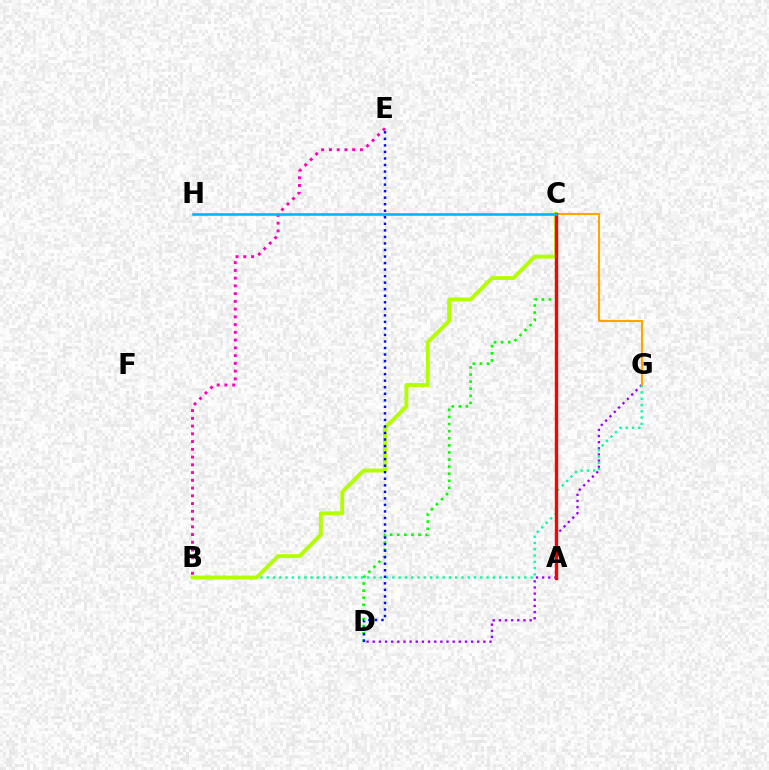{('D', 'G'): [{'color': '#9b00ff', 'line_style': 'dotted', 'thickness': 1.67}], ('C', 'D'): [{'color': '#08ff00', 'line_style': 'dotted', 'thickness': 1.93}], ('B', 'G'): [{'color': '#00ff9d', 'line_style': 'dotted', 'thickness': 1.71}], ('B', 'C'): [{'color': '#b3ff00', 'line_style': 'solid', 'thickness': 2.79}], ('B', 'E'): [{'color': '#ff00bd', 'line_style': 'dotted', 'thickness': 2.11}], ('C', 'G'): [{'color': '#ffa500', 'line_style': 'solid', 'thickness': 1.53}], ('A', 'C'): [{'color': '#ff0000', 'line_style': 'solid', 'thickness': 2.43}], ('D', 'E'): [{'color': '#0010ff', 'line_style': 'dotted', 'thickness': 1.78}], ('C', 'H'): [{'color': '#00b5ff', 'line_style': 'solid', 'thickness': 1.86}]}